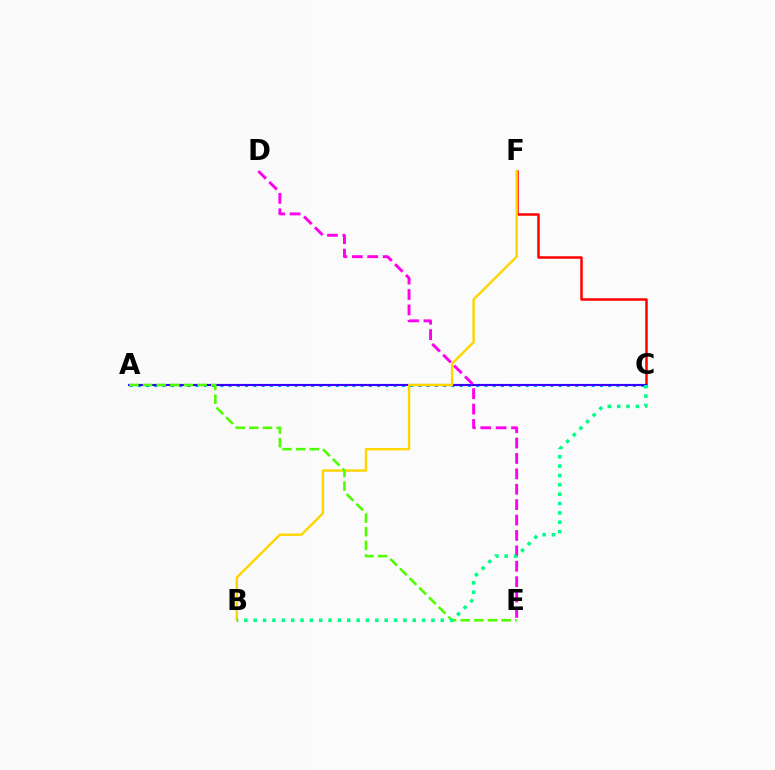{('C', 'F'): [{'color': '#ff0000', 'line_style': 'solid', 'thickness': 1.8}], ('A', 'C'): [{'color': '#009eff', 'line_style': 'dotted', 'thickness': 2.24}, {'color': '#3700ff', 'line_style': 'solid', 'thickness': 1.52}], ('B', 'F'): [{'color': '#ffd500', 'line_style': 'solid', 'thickness': 1.74}], ('A', 'E'): [{'color': '#4fff00', 'line_style': 'dashed', 'thickness': 1.85}], ('D', 'E'): [{'color': '#ff00ed', 'line_style': 'dashed', 'thickness': 2.09}], ('B', 'C'): [{'color': '#00ff86', 'line_style': 'dotted', 'thickness': 2.54}]}